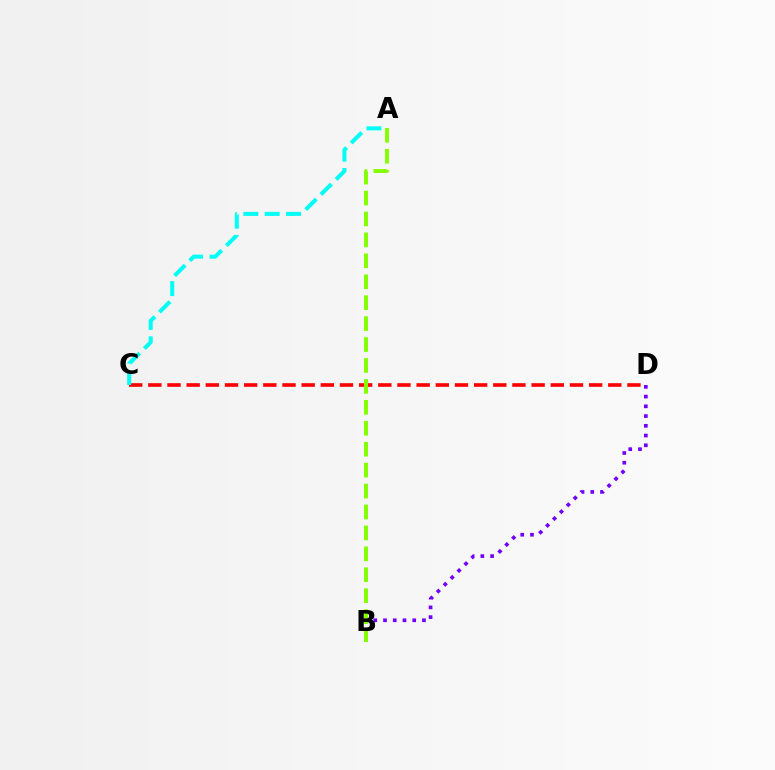{('B', 'D'): [{'color': '#7200ff', 'line_style': 'dotted', 'thickness': 2.65}], ('C', 'D'): [{'color': '#ff0000', 'line_style': 'dashed', 'thickness': 2.6}], ('A', 'C'): [{'color': '#00fff6', 'line_style': 'dashed', 'thickness': 2.9}], ('A', 'B'): [{'color': '#84ff00', 'line_style': 'dashed', 'thickness': 2.84}]}